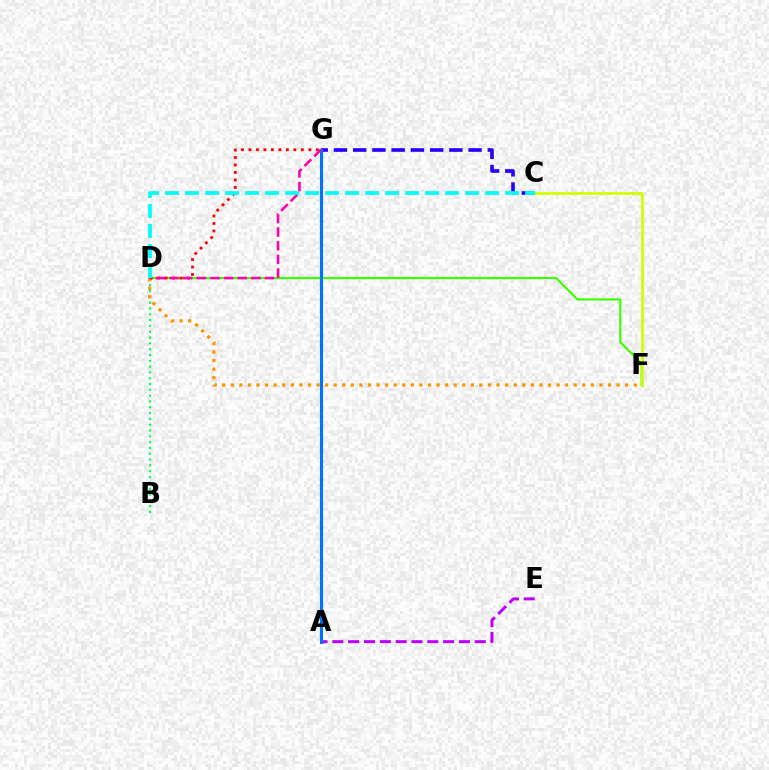{('C', 'G'): [{'color': '#2500ff', 'line_style': 'dashed', 'thickness': 2.61}], ('B', 'D'): [{'color': '#00ff5c', 'line_style': 'dotted', 'thickness': 1.58}], ('D', 'F'): [{'color': '#3dff00', 'line_style': 'solid', 'thickness': 1.55}, {'color': '#ff9400', 'line_style': 'dotted', 'thickness': 2.33}], ('C', 'F'): [{'color': '#d1ff00', 'line_style': 'solid', 'thickness': 1.98}], ('A', 'E'): [{'color': '#b900ff', 'line_style': 'dashed', 'thickness': 2.15}], ('A', 'G'): [{'color': '#0074ff', 'line_style': 'solid', 'thickness': 2.25}], ('D', 'G'): [{'color': '#ff0000', 'line_style': 'dotted', 'thickness': 2.03}, {'color': '#ff00ac', 'line_style': 'dashed', 'thickness': 1.85}], ('C', 'D'): [{'color': '#00fff6', 'line_style': 'dashed', 'thickness': 2.72}]}